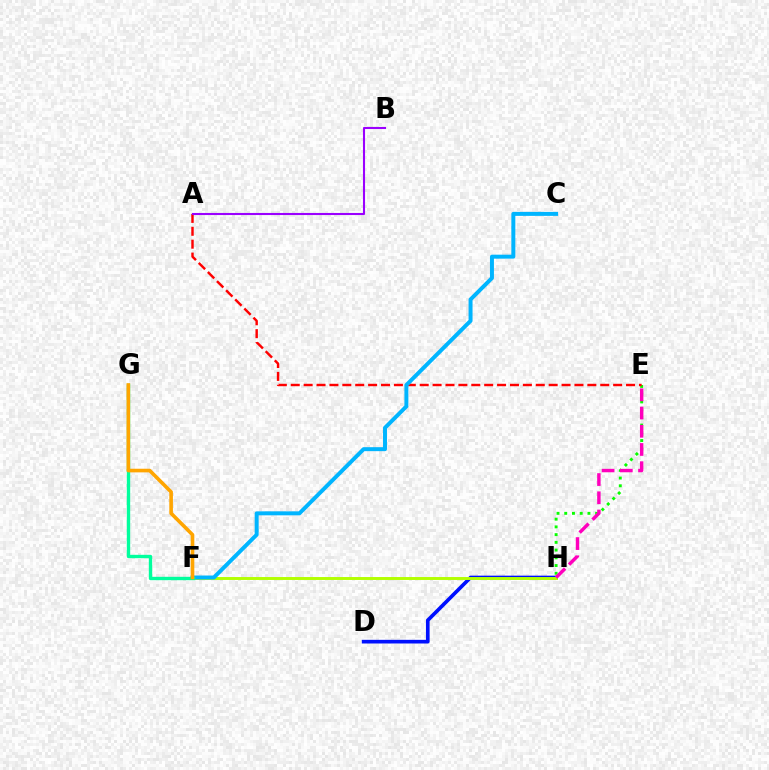{('E', 'H'): [{'color': '#08ff00', 'line_style': 'dotted', 'thickness': 2.1}, {'color': '#ff00bd', 'line_style': 'dashed', 'thickness': 2.47}], ('D', 'H'): [{'color': '#0010ff', 'line_style': 'solid', 'thickness': 2.64}], ('A', 'E'): [{'color': '#ff0000', 'line_style': 'dashed', 'thickness': 1.75}], ('F', 'H'): [{'color': '#b3ff00', 'line_style': 'solid', 'thickness': 2.11}], ('C', 'F'): [{'color': '#00b5ff', 'line_style': 'solid', 'thickness': 2.86}], ('A', 'B'): [{'color': '#9b00ff', 'line_style': 'solid', 'thickness': 1.5}], ('F', 'G'): [{'color': '#00ff9d', 'line_style': 'solid', 'thickness': 2.43}, {'color': '#ffa500', 'line_style': 'solid', 'thickness': 2.61}]}